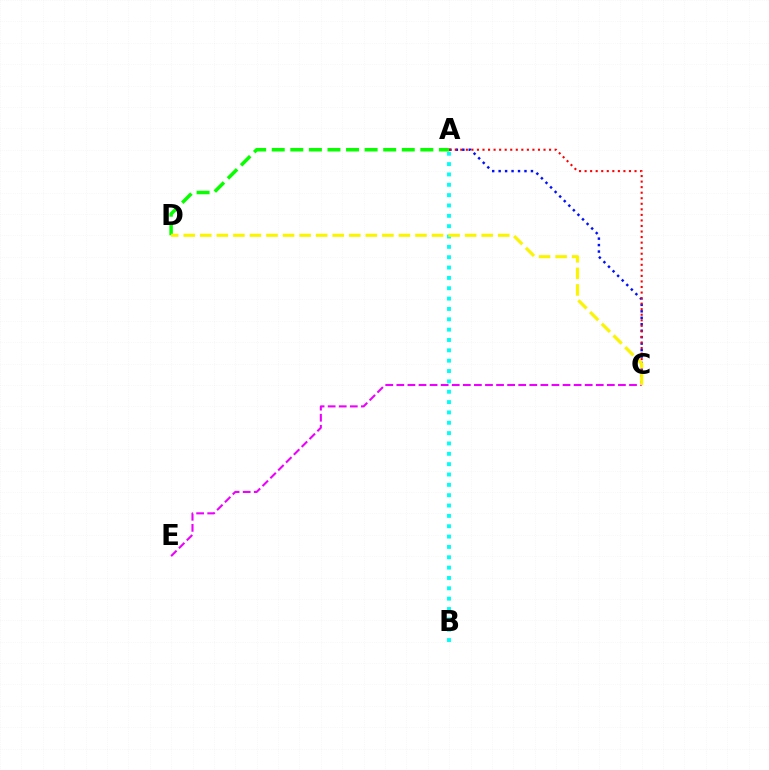{('A', 'B'): [{'color': '#00fff6', 'line_style': 'dotted', 'thickness': 2.81}], ('A', 'C'): [{'color': '#0010ff', 'line_style': 'dotted', 'thickness': 1.75}, {'color': '#ff0000', 'line_style': 'dotted', 'thickness': 1.51}], ('A', 'D'): [{'color': '#08ff00', 'line_style': 'dashed', 'thickness': 2.52}], ('C', 'E'): [{'color': '#ee00ff', 'line_style': 'dashed', 'thickness': 1.51}], ('C', 'D'): [{'color': '#fcf500', 'line_style': 'dashed', 'thickness': 2.25}]}